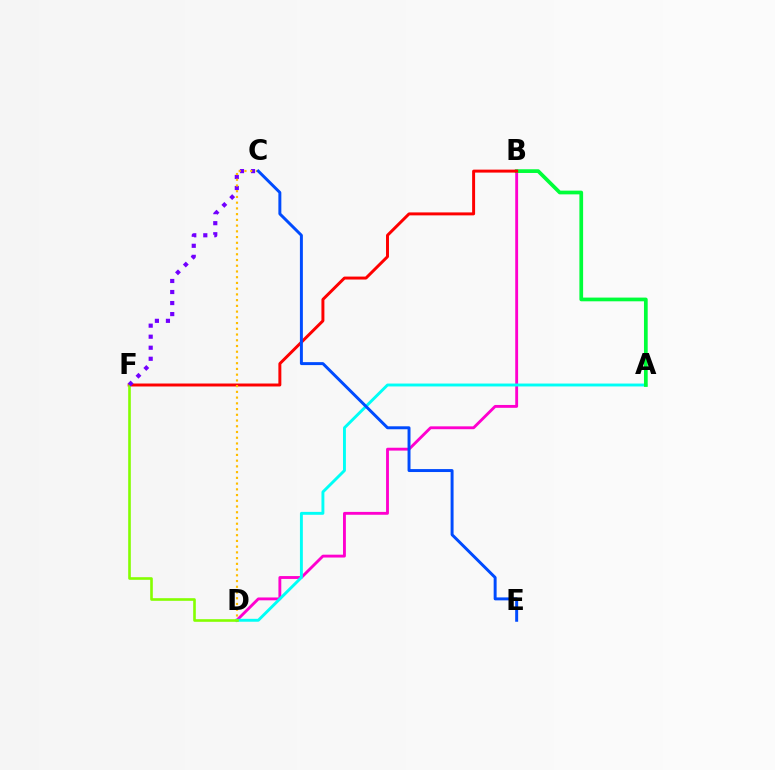{('B', 'D'): [{'color': '#ff00cf', 'line_style': 'solid', 'thickness': 2.06}], ('A', 'D'): [{'color': '#00fff6', 'line_style': 'solid', 'thickness': 2.09}], ('A', 'B'): [{'color': '#00ff39', 'line_style': 'solid', 'thickness': 2.68}], ('B', 'F'): [{'color': '#ff0000', 'line_style': 'solid', 'thickness': 2.13}], ('D', 'F'): [{'color': '#84ff00', 'line_style': 'solid', 'thickness': 1.89}], ('C', 'F'): [{'color': '#7200ff', 'line_style': 'dotted', 'thickness': 3.0}], ('C', 'D'): [{'color': '#ffbd00', 'line_style': 'dotted', 'thickness': 1.56}], ('C', 'E'): [{'color': '#004bff', 'line_style': 'solid', 'thickness': 2.13}]}